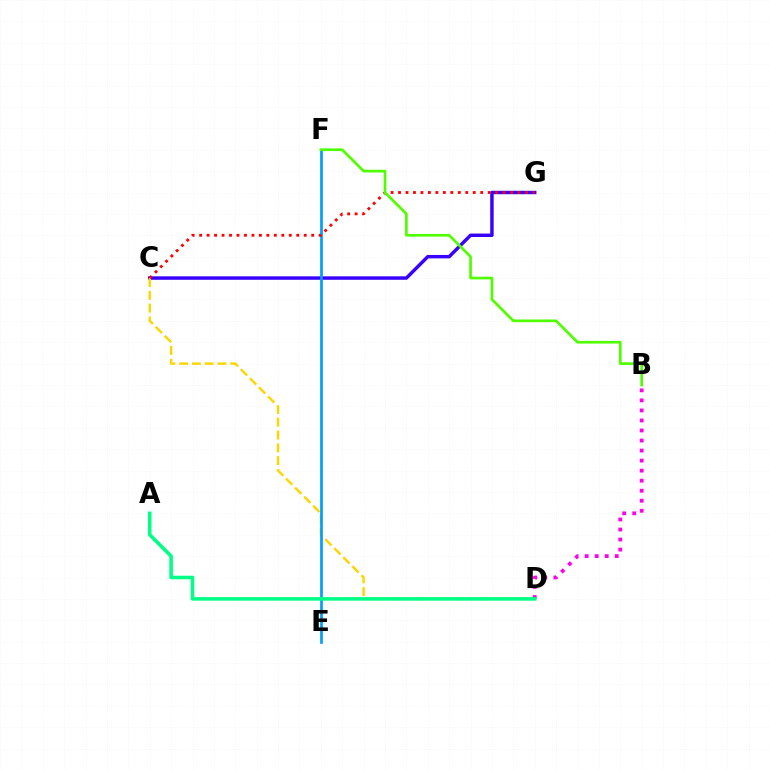{('C', 'G'): [{'color': '#3700ff', 'line_style': 'solid', 'thickness': 2.47}, {'color': '#ff0000', 'line_style': 'dotted', 'thickness': 2.03}], ('B', 'D'): [{'color': '#ff00ed', 'line_style': 'dotted', 'thickness': 2.73}], ('C', 'D'): [{'color': '#ffd500', 'line_style': 'dashed', 'thickness': 1.74}], ('E', 'F'): [{'color': '#009eff', 'line_style': 'solid', 'thickness': 1.95}], ('B', 'F'): [{'color': '#4fff00', 'line_style': 'solid', 'thickness': 1.93}], ('A', 'D'): [{'color': '#00ff86', 'line_style': 'solid', 'thickness': 2.56}]}